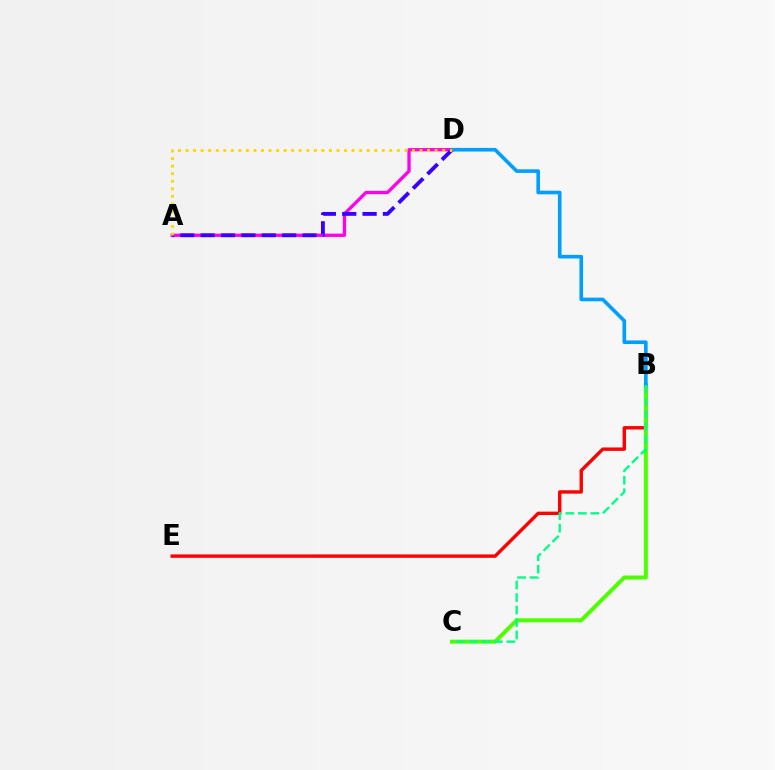{('B', 'E'): [{'color': '#ff0000', 'line_style': 'solid', 'thickness': 2.45}], ('B', 'C'): [{'color': '#4fff00', 'line_style': 'solid', 'thickness': 2.89}, {'color': '#00ff86', 'line_style': 'dashed', 'thickness': 1.7}], ('A', 'D'): [{'color': '#ff00ed', 'line_style': 'solid', 'thickness': 2.39}, {'color': '#3700ff', 'line_style': 'dashed', 'thickness': 2.77}, {'color': '#ffd500', 'line_style': 'dotted', 'thickness': 2.05}], ('B', 'D'): [{'color': '#009eff', 'line_style': 'solid', 'thickness': 2.61}]}